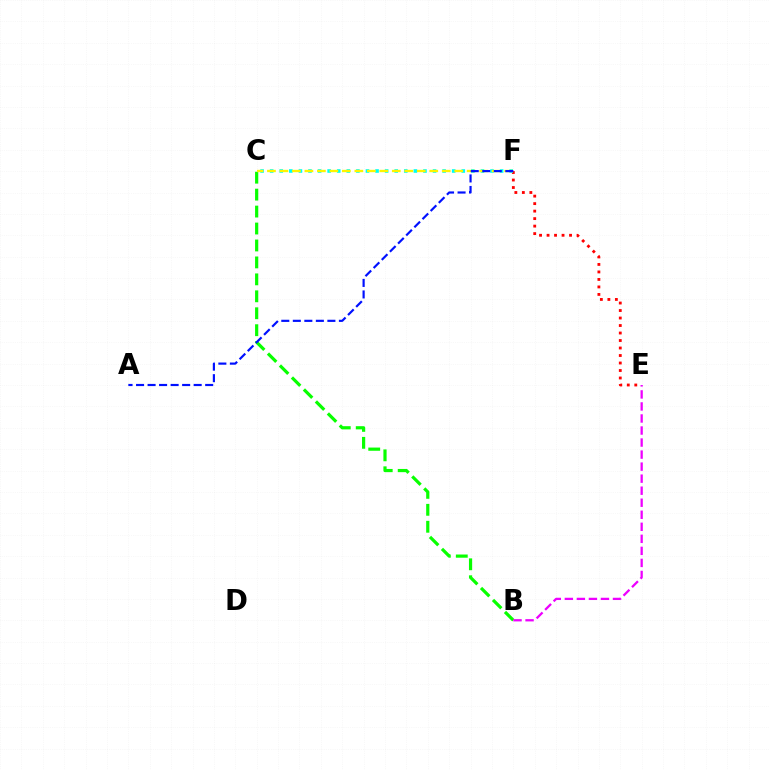{('E', 'F'): [{'color': '#ff0000', 'line_style': 'dotted', 'thickness': 2.04}], ('C', 'F'): [{'color': '#00fff6', 'line_style': 'dotted', 'thickness': 2.6}, {'color': '#fcf500', 'line_style': 'dashed', 'thickness': 1.7}], ('B', 'C'): [{'color': '#08ff00', 'line_style': 'dashed', 'thickness': 2.3}], ('B', 'E'): [{'color': '#ee00ff', 'line_style': 'dashed', 'thickness': 1.63}], ('A', 'F'): [{'color': '#0010ff', 'line_style': 'dashed', 'thickness': 1.57}]}